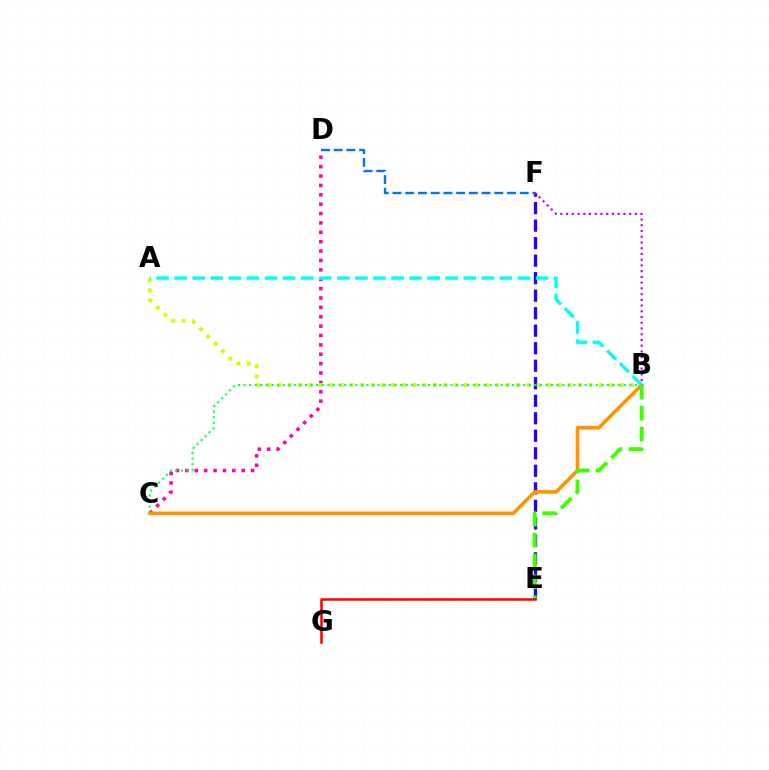{('E', 'F'): [{'color': '#2500ff', 'line_style': 'dashed', 'thickness': 2.38}], ('C', 'D'): [{'color': '#ff00ac', 'line_style': 'dotted', 'thickness': 2.55}], ('A', 'B'): [{'color': '#d1ff00', 'line_style': 'dotted', 'thickness': 2.82}, {'color': '#00fff6', 'line_style': 'dashed', 'thickness': 2.45}], ('B', 'C'): [{'color': '#00ff5c', 'line_style': 'dotted', 'thickness': 1.52}, {'color': '#ff9400', 'line_style': 'solid', 'thickness': 2.6}], ('D', 'F'): [{'color': '#0074ff', 'line_style': 'dashed', 'thickness': 1.73}], ('B', 'E'): [{'color': '#3dff00', 'line_style': 'dashed', 'thickness': 2.84}], ('B', 'F'): [{'color': '#b900ff', 'line_style': 'dotted', 'thickness': 1.56}], ('E', 'G'): [{'color': '#ff0000', 'line_style': 'solid', 'thickness': 1.81}]}